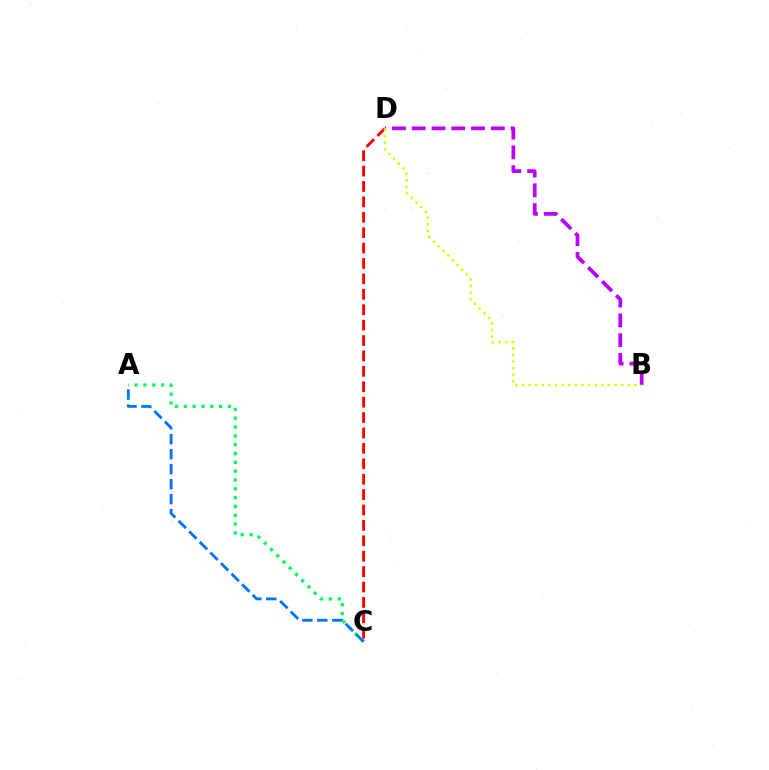{('C', 'D'): [{'color': '#ff0000', 'line_style': 'dashed', 'thickness': 2.09}], ('A', 'C'): [{'color': '#00ff5c', 'line_style': 'dotted', 'thickness': 2.4}, {'color': '#0074ff', 'line_style': 'dashed', 'thickness': 2.03}], ('B', 'D'): [{'color': '#b900ff', 'line_style': 'dashed', 'thickness': 2.69}, {'color': '#d1ff00', 'line_style': 'dotted', 'thickness': 1.8}]}